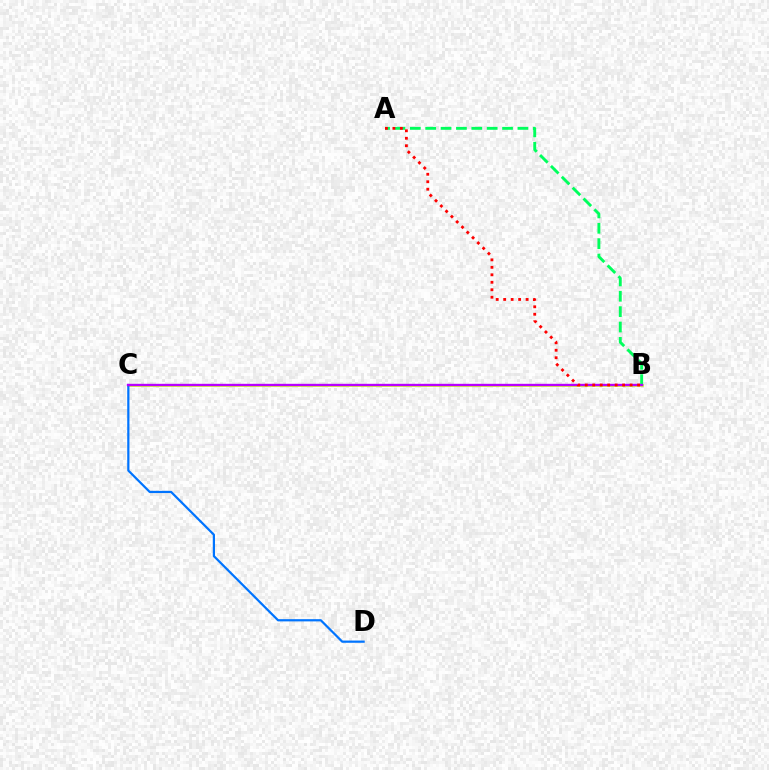{('B', 'C'): [{'color': '#d1ff00', 'line_style': 'solid', 'thickness': 1.8}, {'color': '#b900ff', 'line_style': 'solid', 'thickness': 1.71}], ('C', 'D'): [{'color': '#0074ff', 'line_style': 'solid', 'thickness': 1.6}], ('A', 'B'): [{'color': '#00ff5c', 'line_style': 'dashed', 'thickness': 2.09}, {'color': '#ff0000', 'line_style': 'dotted', 'thickness': 2.03}]}